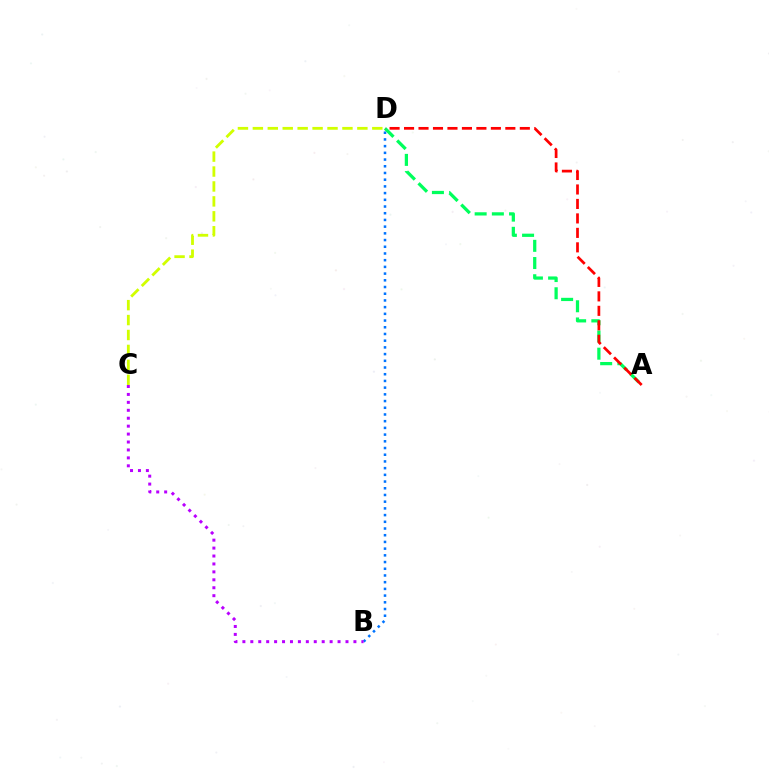{('A', 'D'): [{'color': '#00ff5c', 'line_style': 'dashed', 'thickness': 2.34}, {'color': '#ff0000', 'line_style': 'dashed', 'thickness': 1.97}], ('B', 'D'): [{'color': '#0074ff', 'line_style': 'dotted', 'thickness': 1.82}], ('C', 'D'): [{'color': '#d1ff00', 'line_style': 'dashed', 'thickness': 2.03}], ('B', 'C'): [{'color': '#b900ff', 'line_style': 'dotted', 'thickness': 2.16}]}